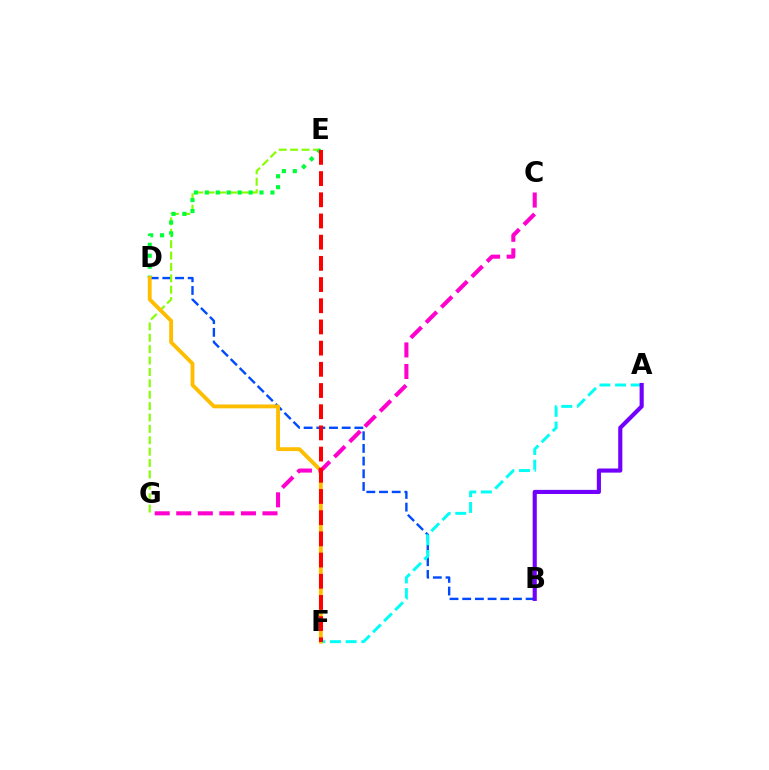{('B', 'D'): [{'color': '#004bff', 'line_style': 'dashed', 'thickness': 1.72}], ('A', 'F'): [{'color': '#00fff6', 'line_style': 'dashed', 'thickness': 2.13}], ('E', 'G'): [{'color': '#84ff00', 'line_style': 'dashed', 'thickness': 1.55}], ('D', 'E'): [{'color': '#00ff39', 'line_style': 'dotted', 'thickness': 2.97}], ('D', 'F'): [{'color': '#ffbd00', 'line_style': 'solid', 'thickness': 2.78}], ('A', 'B'): [{'color': '#7200ff', 'line_style': 'solid', 'thickness': 2.97}], ('C', 'G'): [{'color': '#ff00cf', 'line_style': 'dashed', 'thickness': 2.93}], ('E', 'F'): [{'color': '#ff0000', 'line_style': 'dashed', 'thickness': 2.88}]}